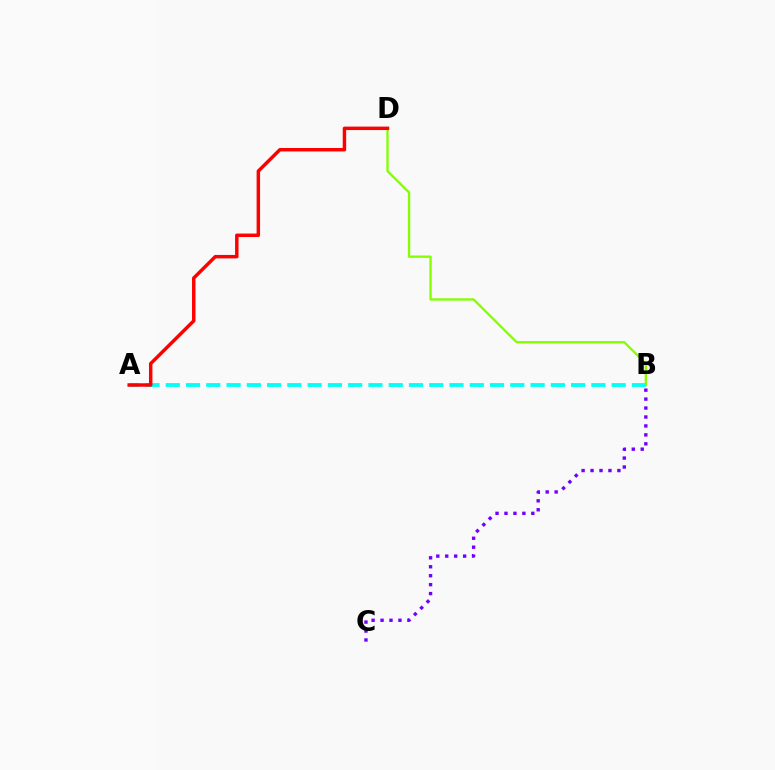{('B', 'D'): [{'color': '#84ff00', 'line_style': 'solid', 'thickness': 1.67}], ('B', 'C'): [{'color': '#7200ff', 'line_style': 'dotted', 'thickness': 2.43}], ('A', 'B'): [{'color': '#00fff6', 'line_style': 'dashed', 'thickness': 2.75}], ('A', 'D'): [{'color': '#ff0000', 'line_style': 'solid', 'thickness': 2.49}]}